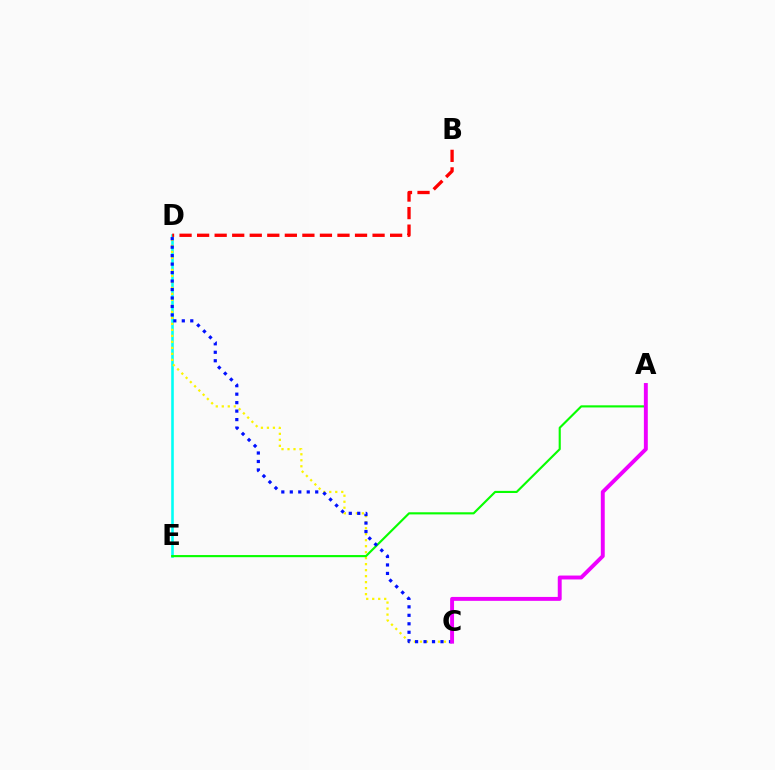{('D', 'E'): [{'color': '#00fff6', 'line_style': 'solid', 'thickness': 1.87}], ('C', 'D'): [{'color': '#fcf500', 'line_style': 'dotted', 'thickness': 1.63}, {'color': '#0010ff', 'line_style': 'dotted', 'thickness': 2.3}], ('B', 'D'): [{'color': '#ff0000', 'line_style': 'dashed', 'thickness': 2.38}], ('A', 'E'): [{'color': '#08ff00', 'line_style': 'solid', 'thickness': 1.54}], ('A', 'C'): [{'color': '#ee00ff', 'line_style': 'solid', 'thickness': 2.82}]}